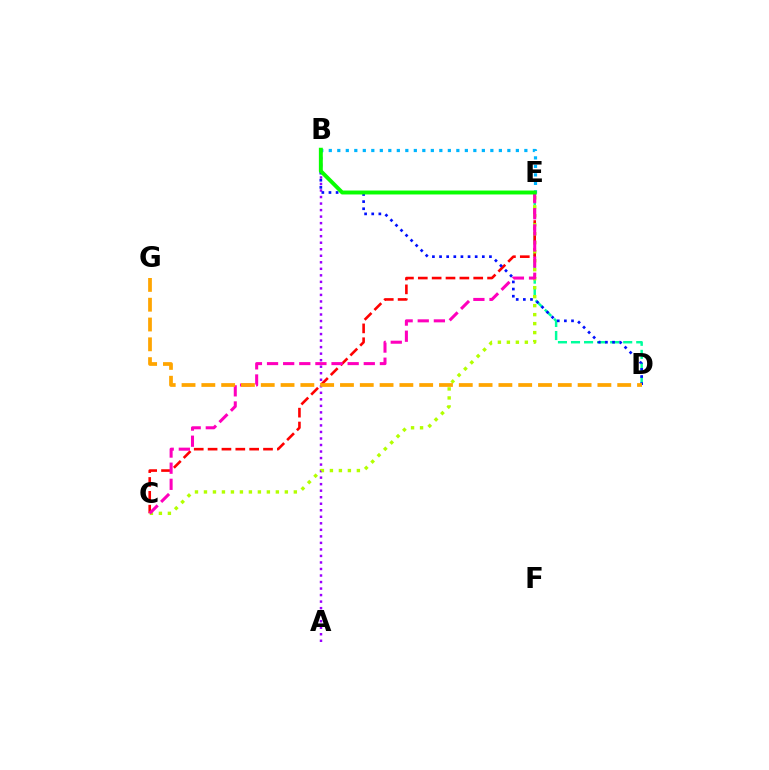{('D', 'E'): [{'color': '#00ff9d', 'line_style': 'dashed', 'thickness': 1.77}], ('A', 'B'): [{'color': '#9b00ff', 'line_style': 'dotted', 'thickness': 1.77}], ('C', 'E'): [{'color': '#ff0000', 'line_style': 'dashed', 'thickness': 1.88}, {'color': '#b3ff00', 'line_style': 'dotted', 'thickness': 2.44}, {'color': '#ff00bd', 'line_style': 'dashed', 'thickness': 2.19}], ('B', 'D'): [{'color': '#0010ff', 'line_style': 'dotted', 'thickness': 1.94}], ('B', 'E'): [{'color': '#00b5ff', 'line_style': 'dotted', 'thickness': 2.31}, {'color': '#08ff00', 'line_style': 'solid', 'thickness': 2.83}], ('D', 'G'): [{'color': '#ffa500', 'line_style': 'dashed', 'thickness': 2.69}]}